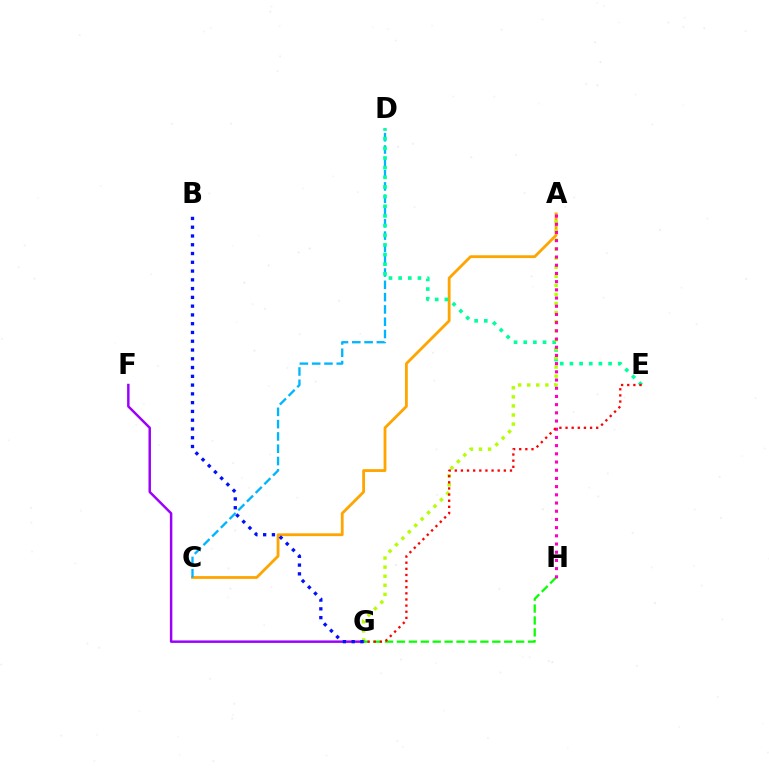{('A', 'C'): [{'color': '#ffa500', 'line_style': 'solid', 'thickness': 2.02}], ('C', 'D'): [{'color': '#00b5ff', 'line_style': 'dashed', 'thickness': 1.67}], ('D', 'E'): [{'color': '#00ff9d', 'line_style': 'dotted', 'thickness': 2.62}], ('A', 'G'): [{'color': '#b3ff00', 'line_style': 'dotted', 'thickness': 2.47}], ('F', 'G'): [{'color': '#9b00ff', 'line_style': 'solid', 'thickness': 1.77}], ('G', 'H'): [{'color': '#08ff00', 'line_style': 'dashed', 'thickness': 1.62}], ('A', 'H'): [{'color': '#ff00bd', 'line_style': 'dotted', 'thickness': 2.23}], ('B', 'G'): [{'color': '#0010ff', 'line_style': 'dotted', 'thickness': 2.38}], ('E', 'G'): [{'color': '#ff0000', 'line_style': 'dotted', 'thickness': 1.67}]}